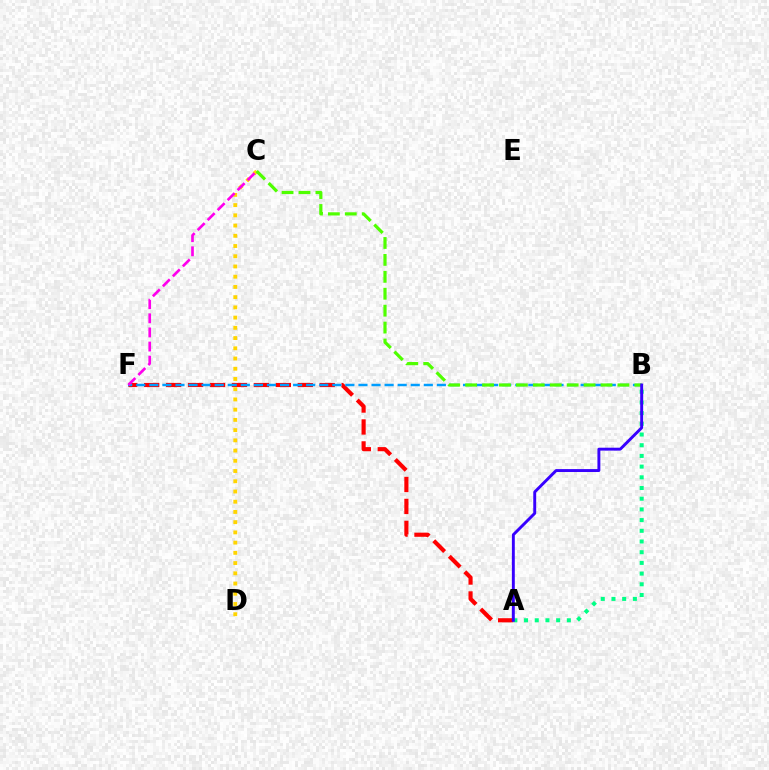{('A', 'B'): [{'color': '#00ff86', 'line_style': 'dotted', 'thickness': 2.91}, {'color': '#3700ff', 'line_style': 'solid', 'thickness': 2.1}], ('A', 'F'): [{'color': '#ff0000', 'line_style': 'dashed', 'thickness': 2.98}], ('B', 'F'): [{'color': '#009eff', 'line_style': 'dashed', 'thickness': 1.78}], ('C', 'D'): [{'color': '#ffd500', 'line_style': 'dotted', 'thickness': 2.78}], ('C', 'F'): [{'color': '#ff00ed', 'line_style': 'dashed', 'thickness': 1.92}], ('B', 'C'): [{'color': '#4fff00', 'line_style': 'dashed', 'thickness': 2.3}]}